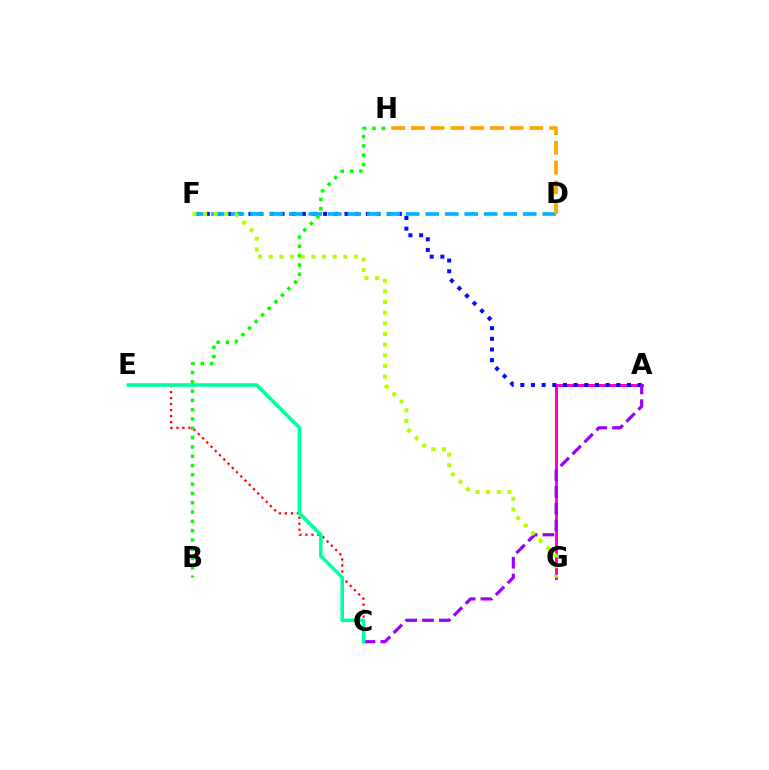{('C', 'E'): [{'color': '#ff0000', 'line_style': 'dotted', 'thickness': 1.63}, {'color': '#00ff9d', 'line_style': 'solid', 'thickness': 2.57}], ('A', 'G'): [{'color': '#ff00bd', 'line_style': 'solid', 'thickness': 2.12}], ('A', 'F'): [{'color': '#0010ff', 'line_style': 'dotted', 'thickness': 2.9}], ('A', 'C'): [{'color': '#9b00ff', 'line_style': 'dashed', 'thickness': 2.29}], ('D', 'F'): [{'color': '#00b5ff', 'line_style': 'dashed', 'thickness': 2.65}], ('B', 'H'): [{'color': '#08ff00', 'line_style': 'dotted', 'thickness': 2.53}], ('F', 'G'): [{'color': '#b3ff00', 'line_style': 'dotted', 'thickness': 2.89}], ('D', 'H'): [{'color': '#ffa500', 'line_style': 'dashed', 'thickness': 2.68}]}